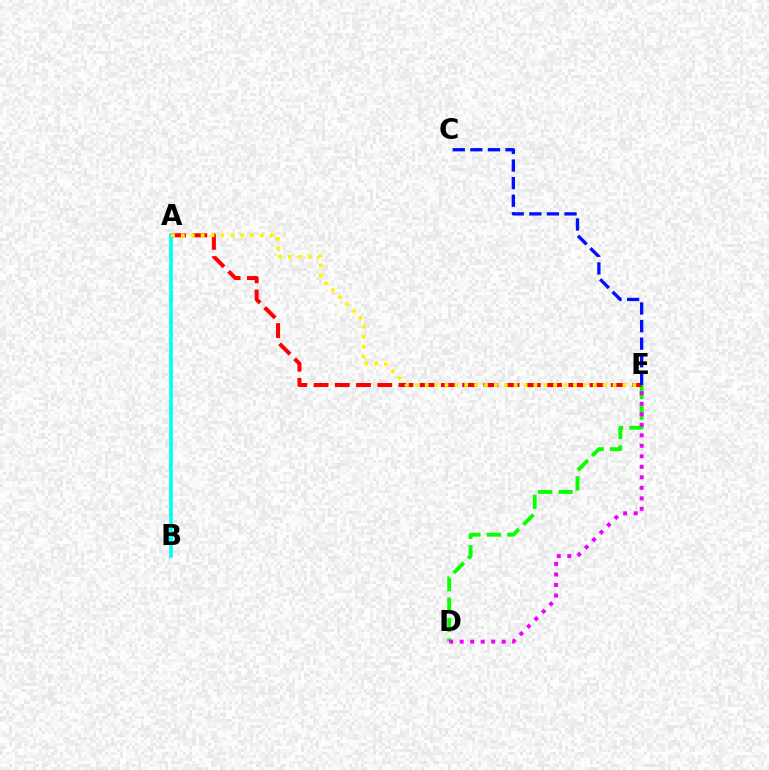{('D', 'E'): [{'color': '#08ff00', 'line_style': 'dashed', 'thickness': 2.77}, {'color': '#ee00ff', 'line_style': 'dotted', 'thickness': 2.86}], ('A', 'E'): [{'color': '#ff0000', 'line_style': 'dashed', 'thickness': 2.88}, {'color': '#fcf500', 'line_style': 'dotted', 'thickness': 2.69}], ('A', 'B'): [{'color': '#00fff6', 'line_style': 'solid', 'thickness': 2.61}], ('C', 'E'): [{'color': '#0010ff', 'line_style': 'dashed', 'thickness': 2.39}]}